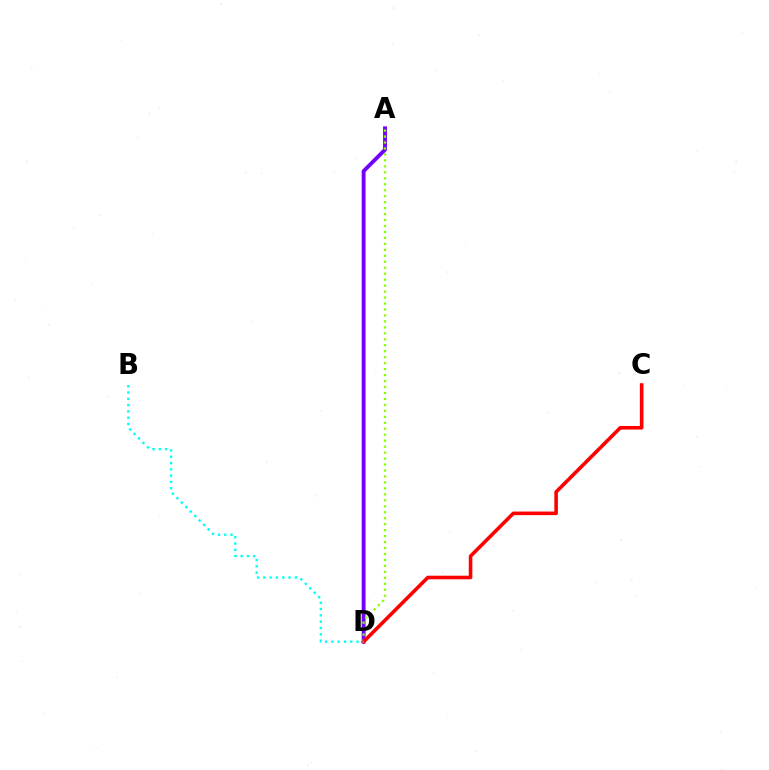{('A', 'D'): [{'color': '#7200ff', 'line_style': 'solid', 'thickness': 2.79}, {'color': '#84ff00', 'line_style': 'dotted', 'thickness': 1.62}], ('C', 'D'): [{'color': '#ff0000', 'line_style': 'solid', 'thickness': 2.58}], ('B', 'D'): [{'color': '#00fff6', 'line_style': 'dotted', 'thickness': 1.71}]}